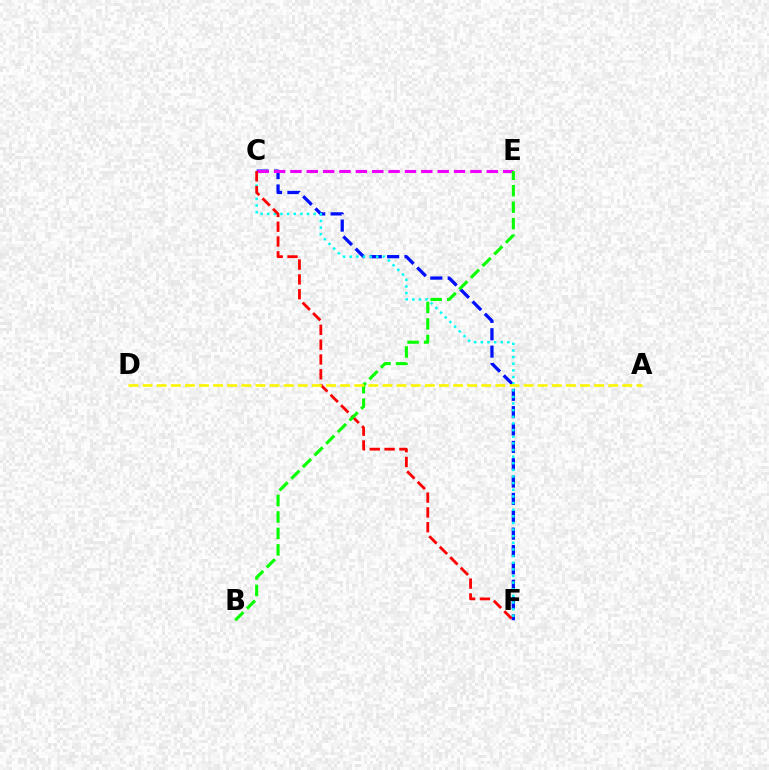{('C', 'F'): [{'color': '#0010ff', 'line_style': 'dashed', 'thickness': 2.36}, {'color': '#00fff6', 'line_style': 'dotted', 'thickness': 1.8}, {'color': '#ff0000', 'line_style': 'dashed', 'thickness': 2.01}], ('C', 'E'): [{'color': '#ee00ff', 'line_style': 'dashed', 'thickness': 2.22}], ('B', 'E'): [{'color': '#08ff00', 'line_style': 'dashed', 'thickness': 2.24}], ('A', 'D'): [{'color': '#fcf500', 'line_style': 'dashed', 'thickness': 1.92}]}